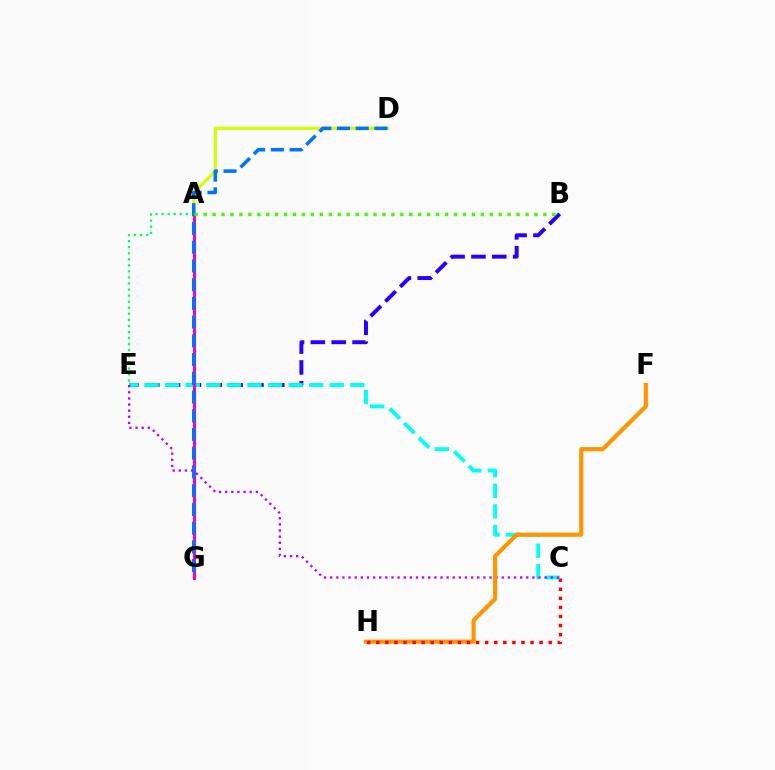{('A', 'D'): [{'color': '#d1ff00', 'line_style': 'solid', 'thickness': 2.27}], ('A', 'E'): [{'color': '#00ff5c', 'line_style': 'dotted', 'thickness': 1.65}], ('B', 'E'): [{'color': '#2500ff', 'line_style': 'dashed', 'thickness': 2.83}], ('C', 'E'): [{'color': '#00fff6', 'line_style': 'dashed', 'thickness': 2.8}, {'color': '#b900ff', 'line_style': 'dotted', 'thickness': 1.66}], ('A', 'G'): [{'color': '#ff00ac', 'line_style': 'solid', 'thickness': 2.25}], ('D', 'G'): [{'color': '#0074ff', 'line_style': 'dashed', 'thickness': 2.54}], ('F', 'H'): [{'color': '#ff9400', 'line_style': 'solid', 'thickness': 2.97}], ('C', 'H'): [{'color': '#ff0000', 'line_style': 'dotted', 'thickness': 2.47}], ('A', 'B'): [{'color': '#3dff00', 'line_style': 'dotted', 'thickness': 2.43}]}